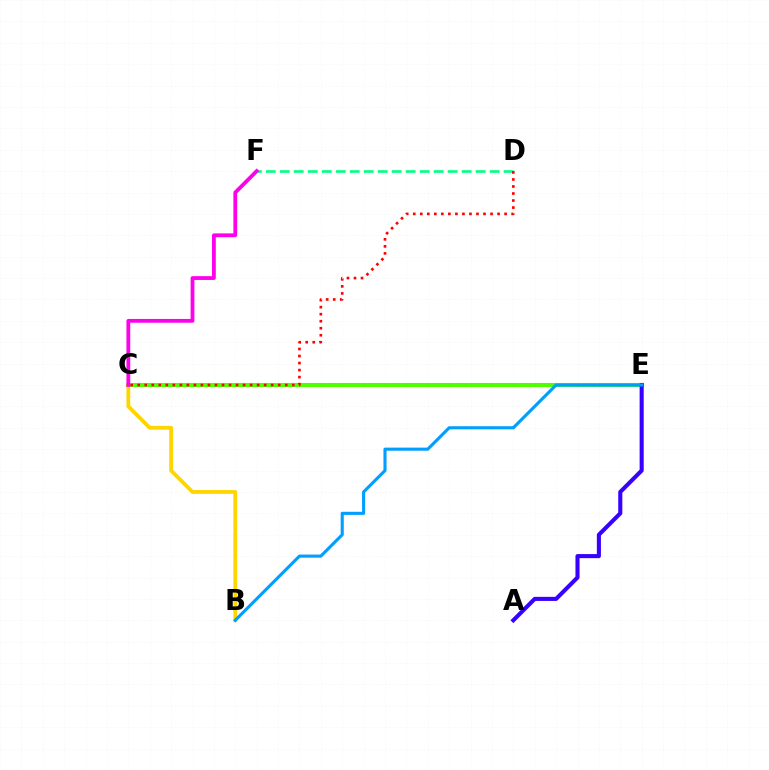{('C', 'E'): [{'color': '#4fff00', 'line_style': 'solid', 'thickness': 2.94}], ('D', 'F'): [{'color': '#00ff86', 'line_style': 'dashed', 'thickness': 1.9}], ('B', 'C'): [{'color': '#ffd500', 'line_style': 'solid', 'thickness': 2.74}], ('A', 'E'): [{'color': '#3700ff', 'line_style': 'solid', 'thickness': 2.94}], ('C', 'D'): [{'color': '#ff0000', 'line_style': 'dotted', 'thickness': 1.91}], ('B', 'E'): [{'color': '#009eff', 'line_style': 'solid', 'thickness': 2.22}], ('C', 'F'): [{'color': '#ff00ed', 'line_style': 'solid', 'thickness': 2.73}]}